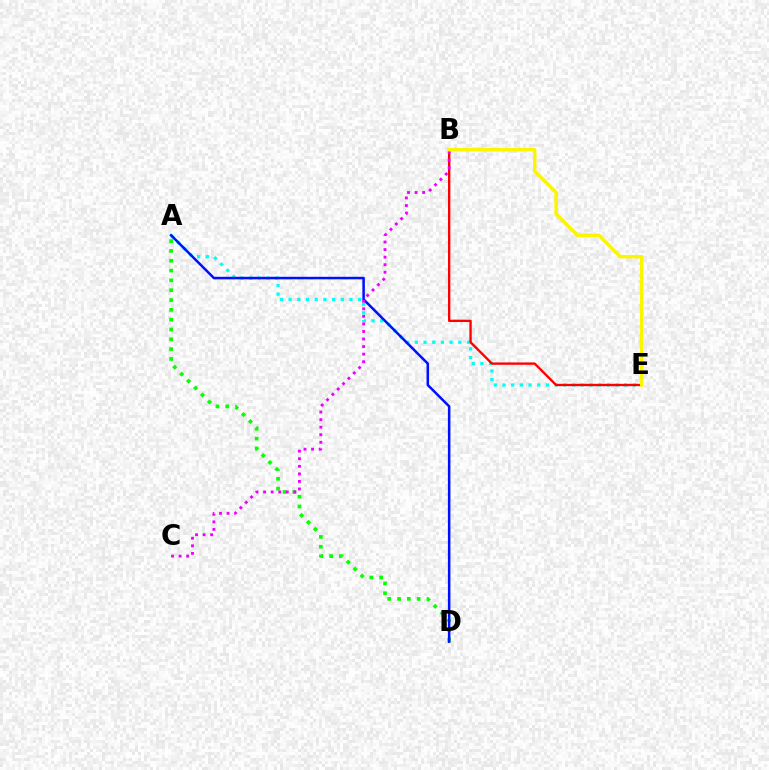{('A', 'D'): [{'color': '#08ff00', 'line_style': 'dotted', 'thickness': 2.67}, {'color': '#0010ff', 'line_style': 'solid', 'thickness': 1.81}], ('A', 'E'): [{'color': '#00fff6', 'line_style': 'dotted', 'thickness': 2.36}], ('B', 'E'): [{'color': '#ff0000', 'line_style': 'solid', 'thickness': 1.7}, {'color': '#fcf500', 'line_style': 'solid', 'thickness': 2.5}], ('B', 'C'): [{'color': '#ee00ff', 'line_style': 'dotted', 'thickness': 2.05}]}